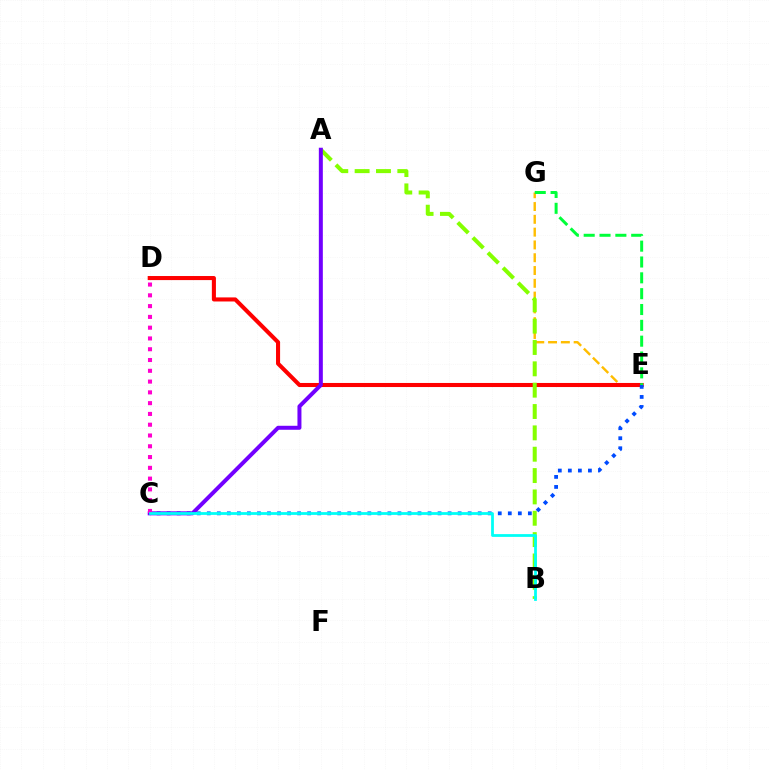{('E', 'G'): [{'color': '#ffbd00', 'line_style': 'dashed', 'thickness': 1.74}, {'color': '#00ff39', 'line_style': 'dashed', 'thickness': 2.15}], ('D', 'E'): [{'color': '#ff0000', 'line_style': 'solid', 'thickness': 2.93}], ('A', 'B'): [{'color': '#84ff00', 'line_style': 'dashed', 'thickness': 2.9}], ('C', 'E'): [{'color': '#004bff', 'line_style': 'dotted', 'thickness': 2.73}], ('A', 'C'): [{'color': '#7200ff', 'line_style': 'solid', 'thickness': 2.88}], ('C', 'D'): [{'color': '#ff00cf', 'line_style': 'dotted', 'thickness': 2.93}], ('B', 'C'): [{'color': '#00fff6', 'line_style': 'solid', 'thickness': 2.0}]}